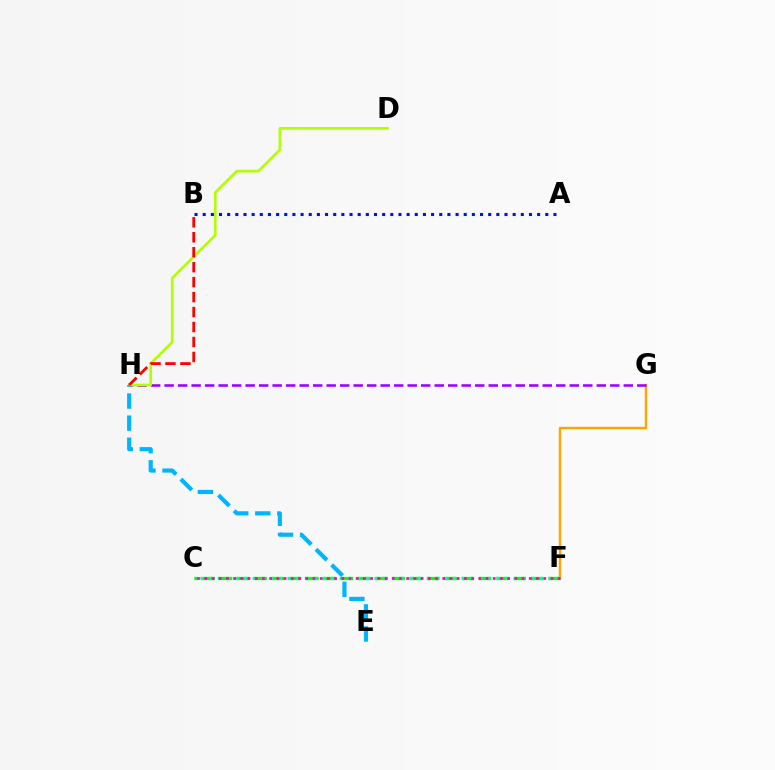{('C', 'F'): [{'color': '#08ff00', 'line_style': 'dashed', 'thickness': 2.35}, {'color': '#00ff9d', 'line_style': 'dotted', 'thickness': 2.36}, {'color': '#ff00bd', 'line_style': 'dotted', 'thickness': 1.96}], ('F', 'G'): [{'color': '#ffa500', 'line_style': 'solid', 'thickness': 1.75}], ('G', 'H'): [{'color': '#9b00ff', 'line_style': 'dashed', 'thickness': 1.83}], ('D', 'H'): [{'color': '#b3ff00', 'line_style': 'solid', 'thickness': 1.91}], ('B', 'H'): [{'color': '#ff0000', 'line_style': 'dashed', 'thickness': 2.03}], ('E', 'H'): [{'color': '#00b5ff', 'line_style': 'dashed', 'thickness': 3.0}], ('A', 'B'): [{'color': '#0010ff', 'line_style': 'dotted', 'thickness': 2.22}]}